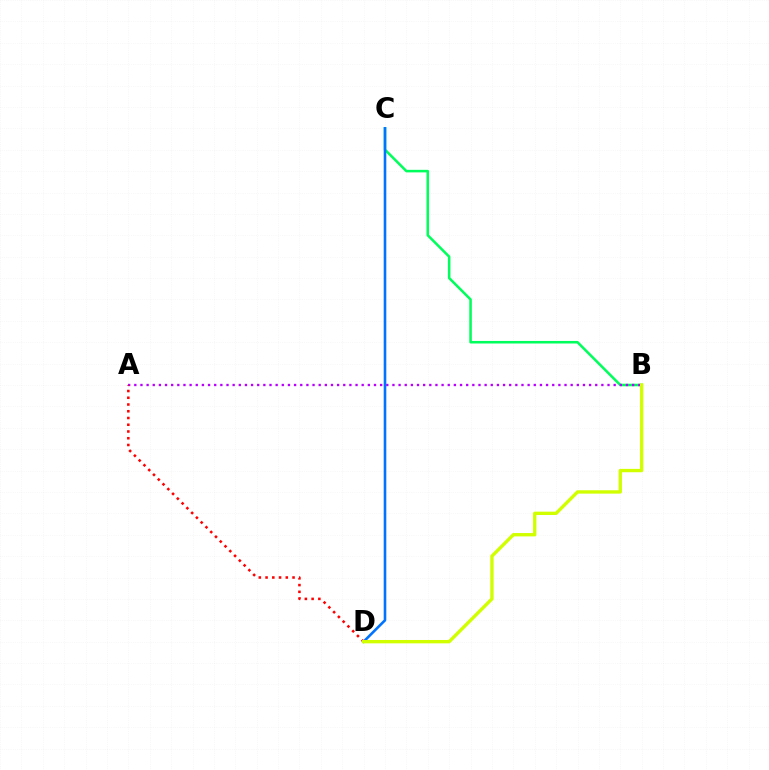{('B', 'C'): [{'color': '#00ff5c', 'line_style': 'solid', 'thickness': 1.83}], ('A', 'B'): [{'color': '#b900ff', 'line_style': 'dotted', 'thickness': 1.67}], ('A', 'D'): [{'color': '#ff0000', 'line_style': 'dotted', 'thickness': 1.83}], ('C', 'D'): [{'color': '#0074ff', 'line_style': 'solid', 'thickness': 1.87}], ('B', 'D'): [{'color': '#d1ff00', 'line_style': 'solid', 'thickness': 2.42}]}